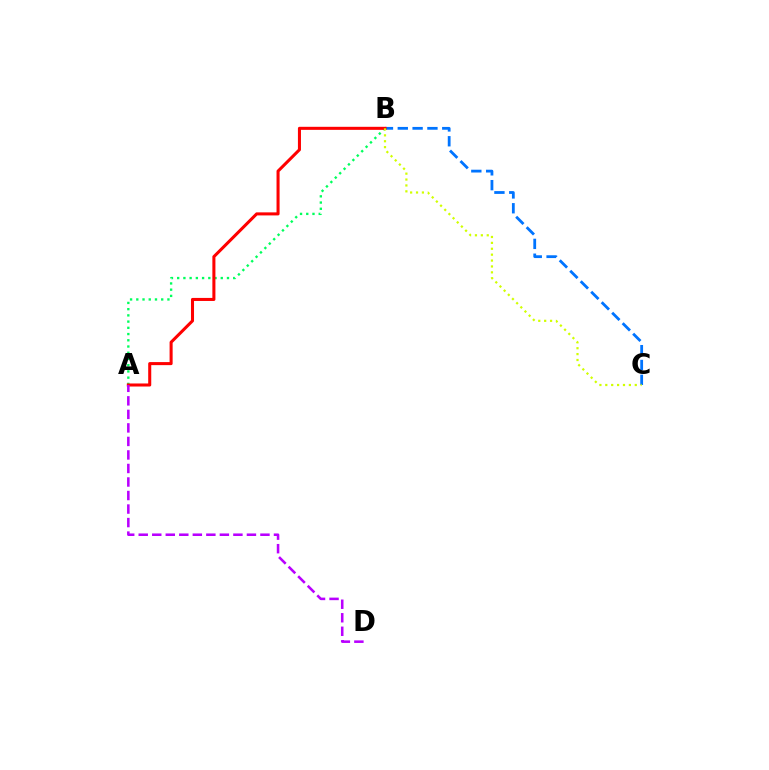{('A', 'B'): [{'color': '#00ff5c', 'line_style': 'dotted', 'thickness': 1.69}, {'color': '#ff0000', 'line_style': 'solid', 'thickness': 2.19}], ('B', 'C'): [{'color': '#0074ff', 'line_style': 'dashed', 'thickness': 2.01}, {'color': '#d1ff00', 'line_style': 'dotted', 'thickness': 1.6}], ('A', 'D'): [{'color': '#b900ff', 'line_style': 'dashed', 'thickness': 1.84}]}